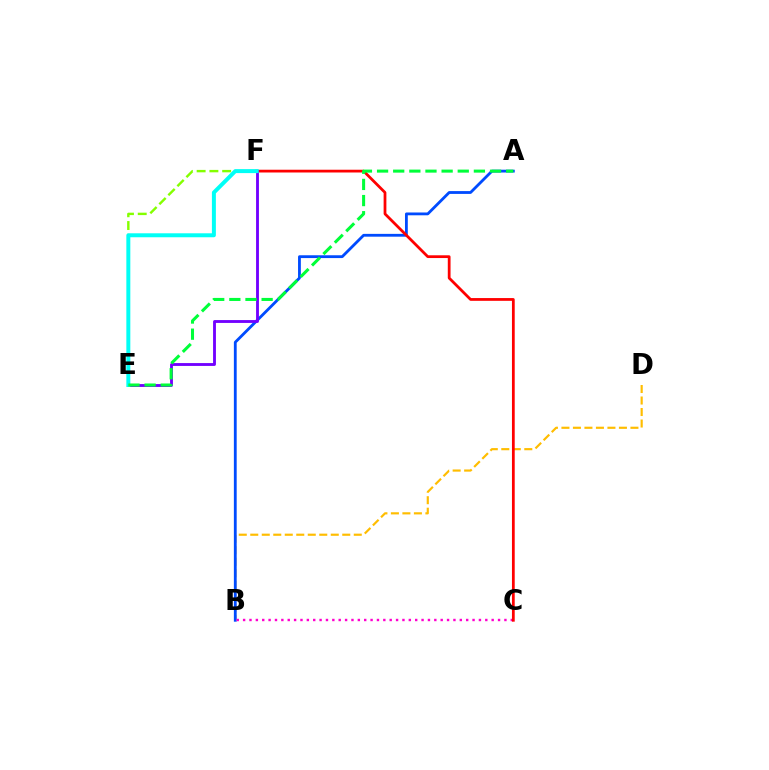{('E', 'F'): [{'color': '#84ff00', 'line_style': 'dashed', 'thickness': 1.73}, {'color': '#7200ff', 'line_style': 'solid', 'thickness': 2.06}, {'color': '#00fff6', 'line_style': 'solid', 'thickness': 2.86}], ('B', 'D'): [{'color': '#ffbd00', 'line_style': 'dashed', 'thickness': 1.56}], ('A', 'B'): [{'color': '#004bff', 'line_style': 'solid', 'thickness': 2.02}], ('B', 'C'): [{'color': '#ff00cf', 'line_style': 'dotted', 'thickness': 1.73}], ('C', 'F'): [{'color': '#ff0000', 'line_style': 'solid', 'thickness': 1.99}], ('A', 'E'): [{'color': '#00ff39', 'line_style': 'dashed', 'thickness': 2.19}]}